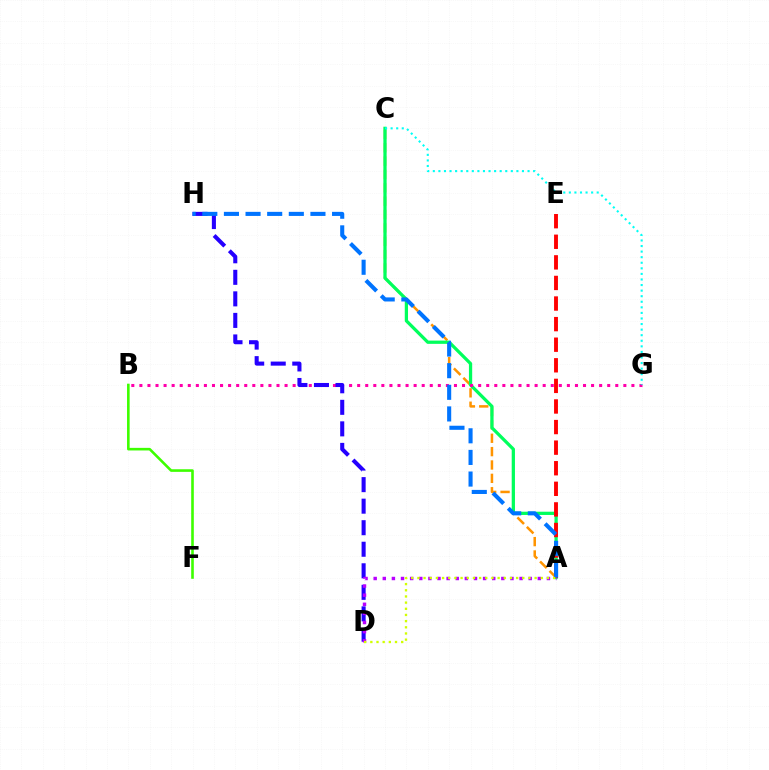{('A', 'C'): [{'color': '#ff9400', 'line_style': 'dashed', 'thickness': 1.81}, {'color': '#00ff5c', 'line_style': 'solid', 'thickness': 2.34}], ('B', 'G'): [{'color': '#ff00ac', 'line_style': 'dotted', 'thickness': 2.19}], ('A', 'E'): [{'color': '#ff0000', 'line_style': 'dashed', 'thickness': 2.8}], ('D', 'H'): [{'color': '#2500ff', 'line_style': 'dashed', 'thickness': 2.93}], ('A', 'D'): [{'color': '#b900ff', 'line_style': 'dotted', 'thickness': 2.48}, {'color': '#d1ff00', 'line_style': 'dotted', 'thickness': 1.68}], ('C', 'G'): [{'color': '#00fff6', 'line_style': 'dotted', 'thickness': 1.51}], ('A', 'H'): [{'color': '#0074ff', 'line_style': 'dashed', 'thickness': 2.94}], ('B', 'F'): [{'color': '#3dff00', 'line_style': 'solid', 'thickness': 1.88}]}